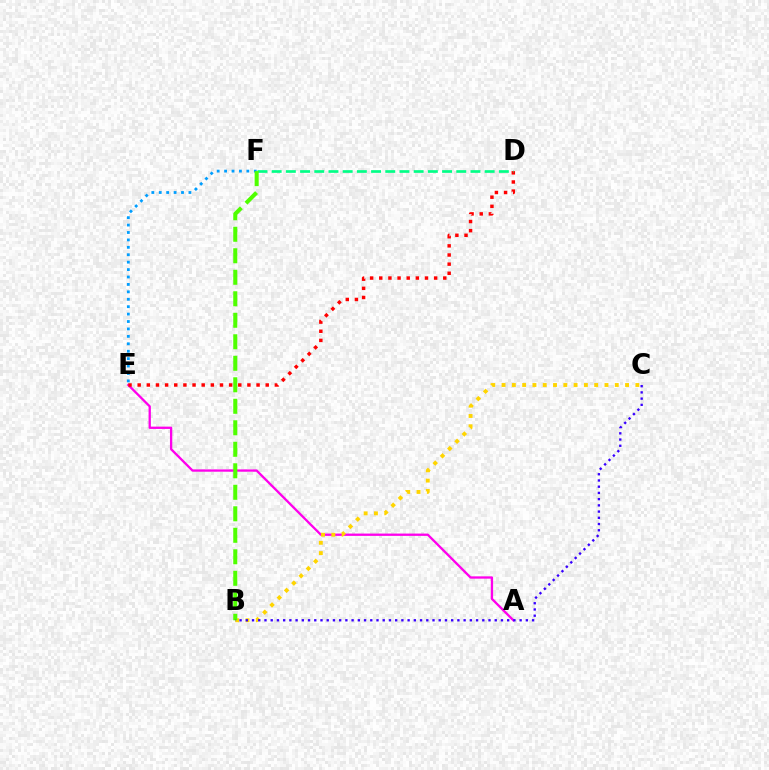{('A', 'E'): [{'color': '#ff00ed', 'line_style': 'solid', 'thickness': 1.66}], ('D', 'E'): [{'color': '#ff0000', 'line_style': 'dotted', 'thickness': 2.48}], ('D', 'F'): [{'color': '#00ff86', 'line_style': 'dashed', 'thickness': 1.93}], ('E', 'F'): [{'color': '#009eff', 'line_style': 'dotted', 'thickness': 2.02}], ('B', 'C'): [{'color': '#ffd500', 'line_style': 'dotted', 'thickness': 2.8}, {'color': '#3700ff', 'line_style': 'dotted', 'thickness': 1.69}], ('B', 'F'): [{'color': '#4fff00', 'line_style': 'dashed', 'thickness': 2.92}]}